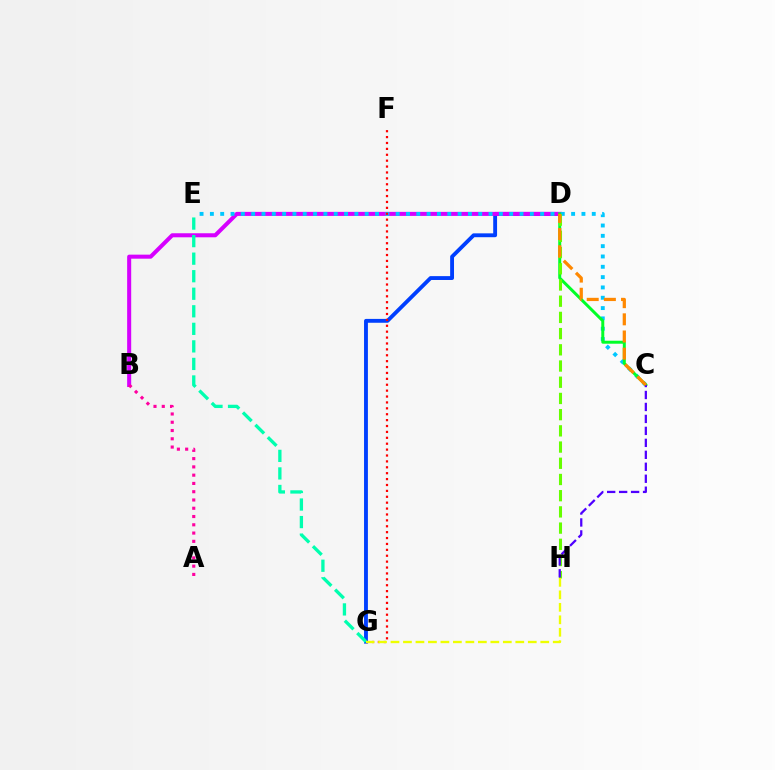{('D', 'G'): [{'color': '#003fff', 'line_style': 'solid', 'thickness': 2.78}], ('B', 'D'): [{'color': '#d600ff', 'line_style': 'solid', 'thickness': 2.91}], ('C', 'E'): [{'color': '#00c7ff', 'line_style': 'dotted', 'thickness': 2.8}], ('E', 'G'): [{'color': '#00ffaf', 'line_style': 'dashed', 'thickness': 2.38}], ('A', 'B'): [{'color': '#ff00a0', 'line_style': 'dotted', 'thickness': 2.25}], ('C', 'D'): [{'color': '#00ff27', 'line_style': 'solid', 'thickness': 2.15}, {'color': '#ff8800', 'line_style': 'dashed', 'thickness': 2.33}], ('F', 'G'): [{'color': '#ff0000', 'line_style': 'dotted', 'thickness': 1.6}], ('D', 'H'): [{'color': '#66ff00', 'line_style': 'dashed', 'thickness': 2.2}], ('C', 'H'): [{'color': '#4f00ff', 'line_style': 'dashed', 'thickness': 1.63}], ('G', 'H'): [{'color': '#eeff00', 'line_style': 'dashed', 'thickness': 1.7}]}